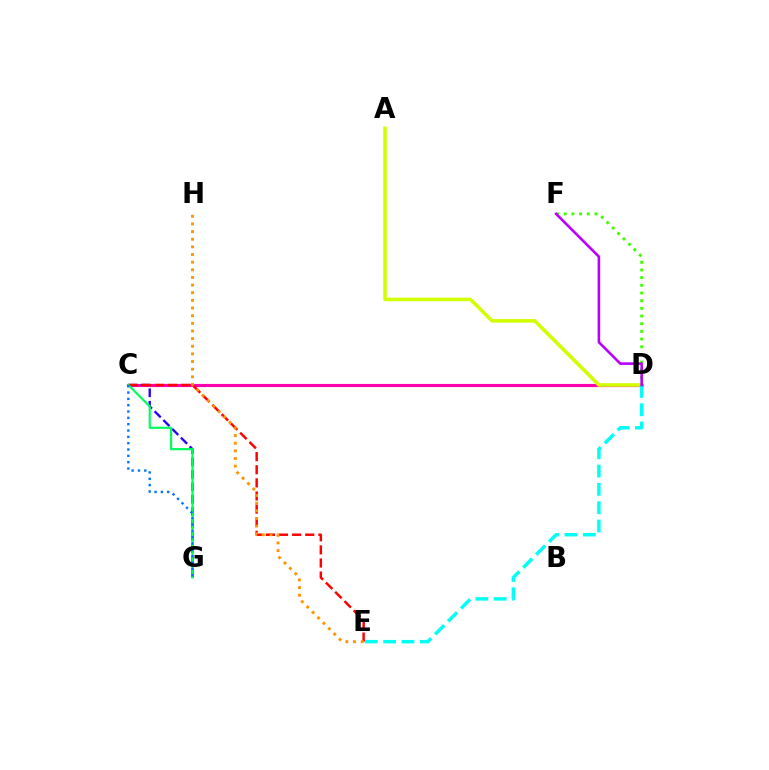{('C', 'D'): [{'color': '#ff00ac', 'line_style': 'solid', 'thickness': 2.26}], ('D', 'F'): [{'color': '#3dff00', 'line_style': 'dotted', 'thickness': 2.09}, {'color': '#b900ff', 'line_style': 'solid', 'thickness': 1.87}], ('C', 'G'): [{'color': '#2500ff', 'line_style': 'dashed', 'thickness': 1.69}, {'color': '#00ff5c', 'line_style': 'solid', 'thickness': 1.57}, {'color': '#0074ff', 'line_style': 'dotted', 'thickness': 1.72}], ('A', 'D'): [{'color': '#d1ff00', 'line_style': 'solid', 'thickness': 2.56}], ('D', 'E'): [{'color': '#00fff6', 'line_style': 'dashed', 'thickness': 2.49}], ('C', 'E'): [{'color': '#ff0000', 'line_style': 'dashed', 'thickness': 1.78}], ('E', 'H'): [{'color': '#ff9400', 'line_style': 'dotted', 'thickness': 2.08}]}